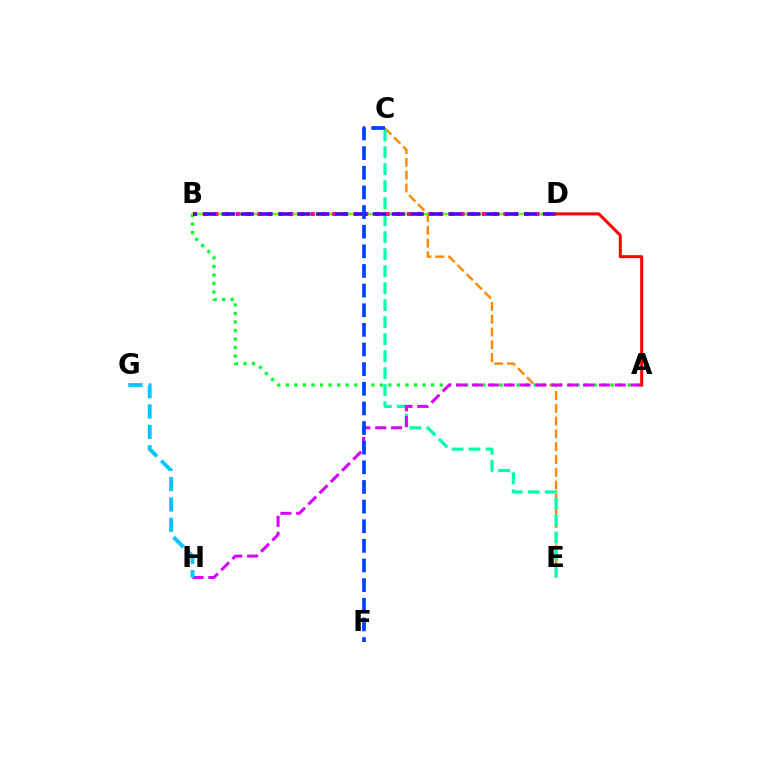{('B', 'D'): [{'color': '#eeff00', 'line_style': 'dotted', 'thickness': 2.57}, {'color': '#66ff00', 'line_style': 'solid', 'thickness': 1.76}, {'color': '#ff00a0', 'line_style': 'dotted', 'thickness': 2.91}, {'color': '#4f00ff', 'line_style': 'dashed', 'thickness': 2.57}], ('C', 'E'): [{'color': '#ff8800', 'line_style': 'dashed', 'thickness': 1.74}, {'color': '#00ffaf', 'line_style': 'dashed', 'thickness': 2.31}], ('A', 'B'): [{'color': '#00ff27', 'line_style': 'dotted', 'thickness': 2.32}], ('A', 'H'): [{'color': '#d600ff', 'line_style': 'dashed', 'thickness': 2.16}], ('G', 'H'): [{'color': '#00c7ff', 'line_style': 'dashed', 'thickness': 2.77}], ('A', 'D'): [{'color': '#ff0000', 'line_style': 'solid', 'thickness': 2.17}], ('C', 'F'): [{'color': '#003fff', 'line_style': 'dashed', 'thickness': 2.67}]}